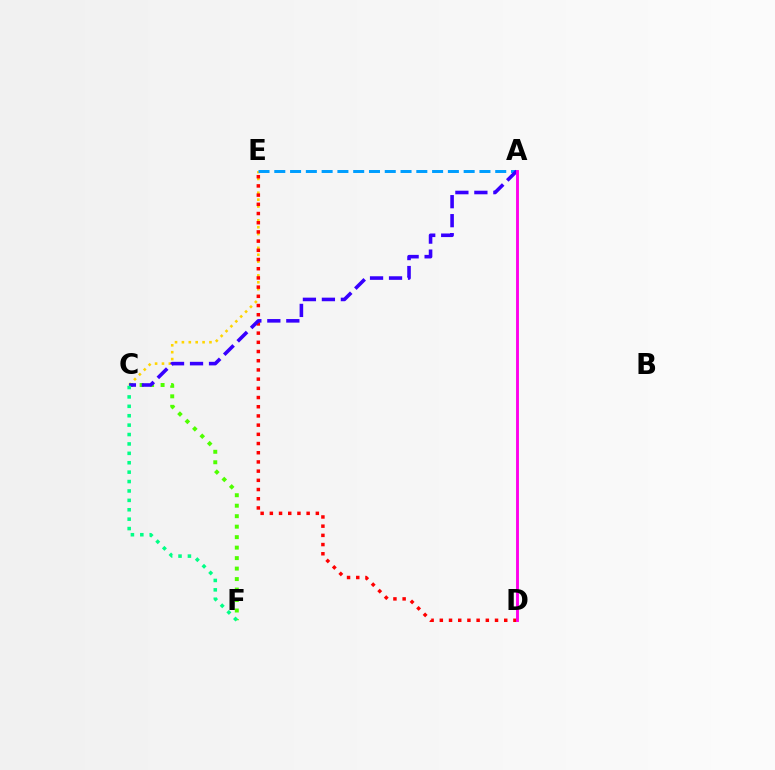{('C', 'E'): [{'color': '#ffd500', 'line_style': 'dotted', 'thickness': 1.87}], ('D', 'E'): [{'color': '#ff0000', 'line_style': 'dotted', 'thickness': 2.5}], ('A', 'E'): [{'color': '#009eff', 'line_style': 'dashed', 'thickness': 2.14}], ('C', 'F'): [{'color': '#4fff00', 'line_style': 'dotted', 'thickness': 2.85}, {'color': '#00ff86', 'line_style': 'dotted', 'thickness': 2.55}], ('A', 'C'): [{'color': '#3700ff', 'line_style': 'dashed', 'thickness': 2.58}], ('A', 'D'): [{'color': '#ff00ed', 'line_style': 'solid', 'thickness': 2.09}]}